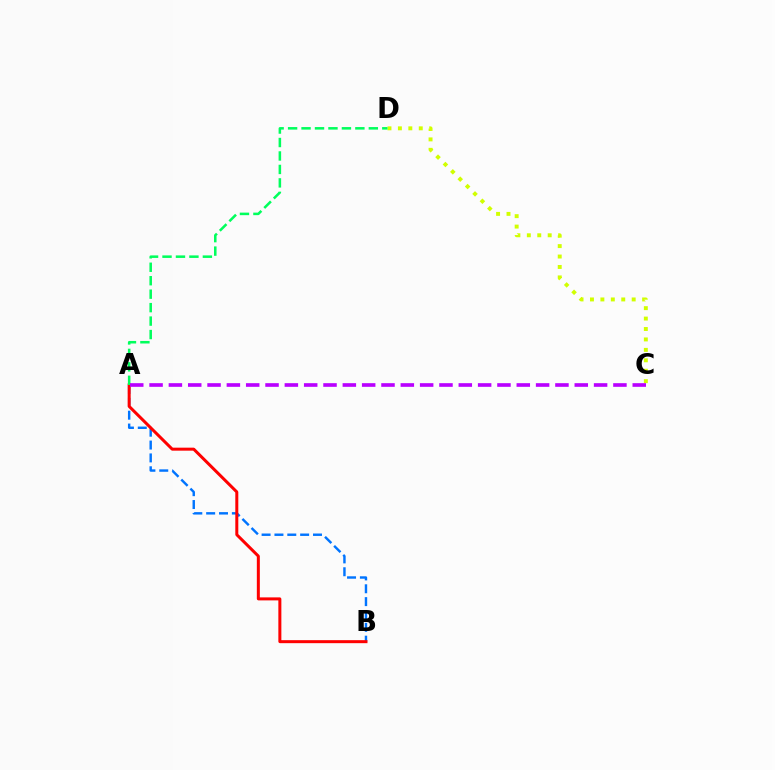{('A', 'B'): [{'color': '#0074ff', 'line_style': 'dashed', 'thickness': 1.75}, {'color': '#ff0000', 'line_style': 'solid', 'thickness': 2.16}], ('C', 'D'): [{'color': '#d1ff00', 'line_style': 'dotted', 'thickness': 2.83}], ('A', 'D'): [{'color': '#00ff5c', 'line_style': 'dashed', 'thickness': 1.83}], ('A', 'C'): [{'color': '#b900ff', 'line_style': 'dashed', 'thickness': 2.63}]}